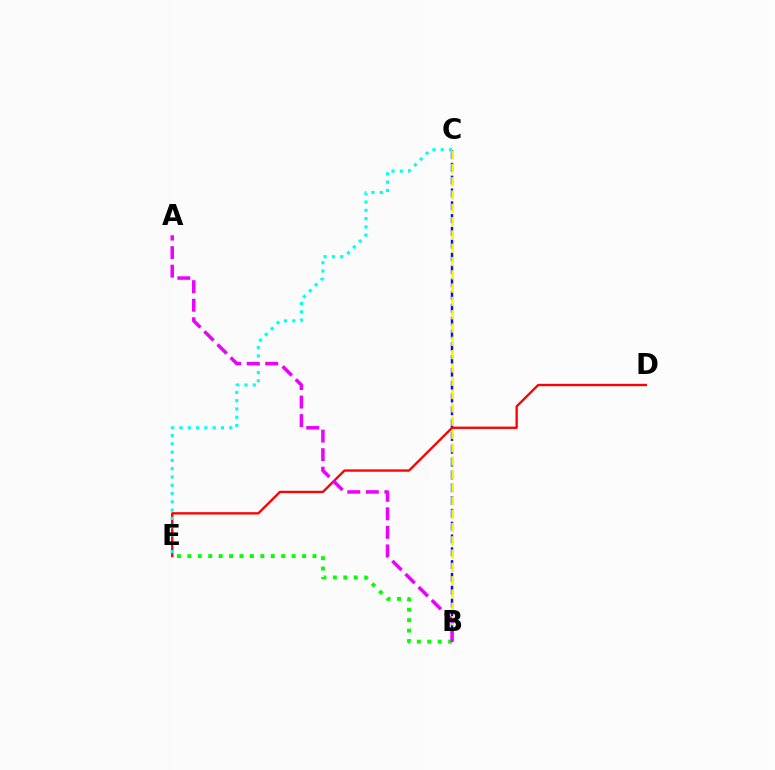{('B', 'C'): [{'color': '#0010ff', 'line_style': 'dashed', 'thickness': 1.74}, {'color': '#fcf500', 'line_style': 'dashed', 'thickness': 1.81}], ('D', 'E'): [{'color': '#ff0000', 'line_style': 'solid', 'thickness': 1.68}], ('C', 'E'): [{'color': '#00fff6', 'line_style': 'dotted', 'thickness': 2.25}], ('B', 'E'): [{'color': '#08ff00', 'line_style': 'dotted', 'thickness': 2.83}], ('A', 'B'): [{'color': '#ee00ff', 'line_style': 'dashed', 'thickness': 2.52}]}